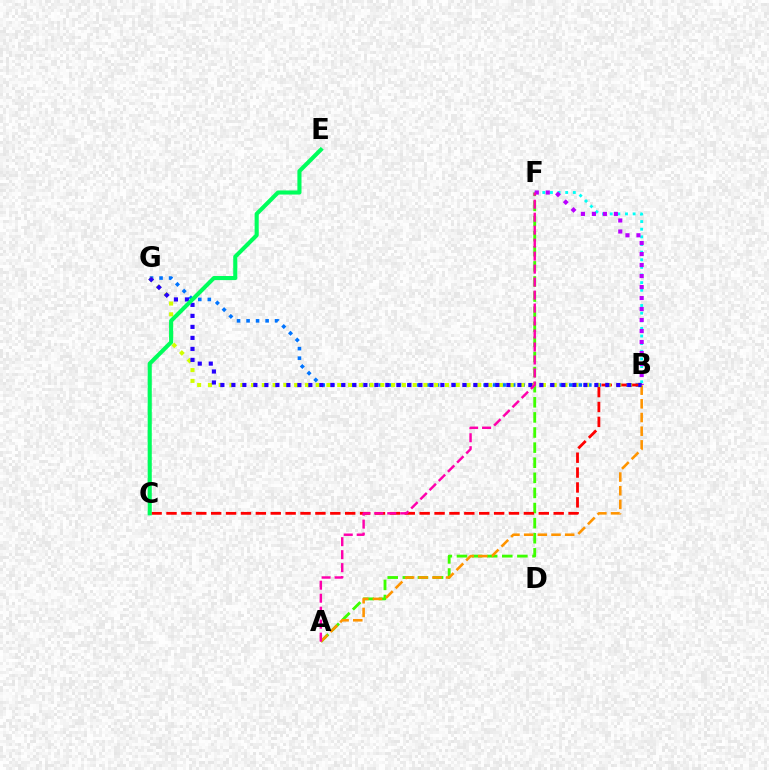{('B', 'G'): [{'color': '#0074ff', 'line_style': 'dotted', 'thickness': 2.59}, {'color': '#d1ff00', 'line_style': 'dotted', 'thickness': 2.93}, {'color': '#2500ff', 'line_style': 'dotted', 'thickness': 2.99}], ('A', 'F'): [{'color': '#3dff00', 'line_style': 'dashed', 'thickness': 2.05}, {'color': '#ff00ac', 'line_style': 'dashed', 'thickness': 1.76}], ('A', 'B'): [{'color': '#ff9400', 'line_style': 'dashed', 'thickness': 1.86}], ('B', 'C'): [{'color': '#ff0000', 'line_style': 'dashed', 'thickness': 2.02}], ('B', 'F'): [{'color': '#00fff6', 'line_style': 'dotted', 'thickness': 2.07}, {'color': '#b900ff', 'line_style': 'dotted', 'thickness': 2.99}], ('C', 'E'): [{'color': '#00ff5c', 'line_style': 'solid', 'thickness': 2.95}]}